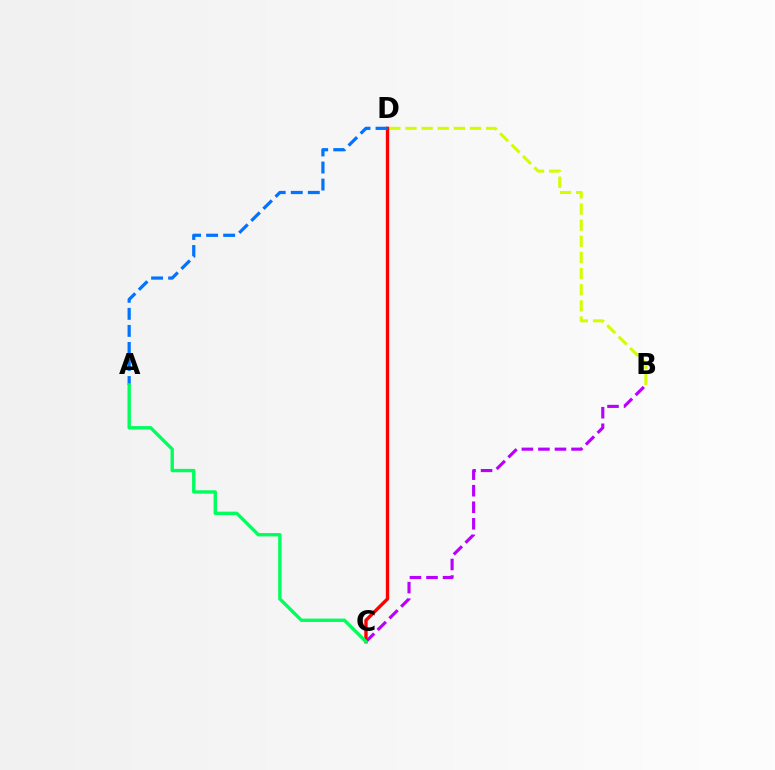{('B', 'C'): [{'color': '#b900ff', 'line_style': 'dashed', 'thickness': 2.25}], ('B', 'D'): [{'color': '#d1ff00', 'line_style': 'dashed', 'thickness': 2.19}], ('C', 'D'): [{'color': '#ff0000', 'line_style': 'solid', 'thickness': 2.42}], ('A', 'D'): [{'color': '#0074ff', 'line_style': 'dashed', 'thickness': 2.32}], ('A', 'C'): [{'color': '#00ff5c', 'line_style': 'solid', 'thickness': 2.42}]}